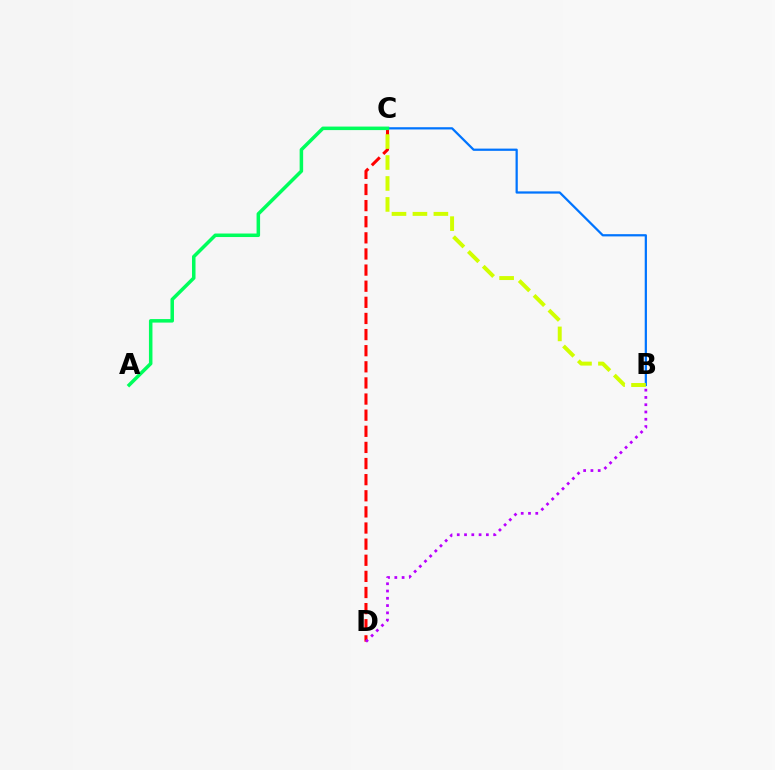{('C', 'D'): [{'color': '#ff0000', 'line_style': 'dashed', 'thickness': 2.19}], ('B', 'C'): [{'color': '#0074ff', 'line_style': 'solid', 'thickness': 1.61}, {'color': '#d1ff00', 'line_style': 'dashed', 'thickness': 2.85}], ('B', 'D'): [{'color': '#b900ff', 'line_style': 'dotted', 'thickness': 1.98}], ('A', 'C'): [{'color': '#00ff5c', 'line_style': 'solid', 'thickness': 2.53}]}